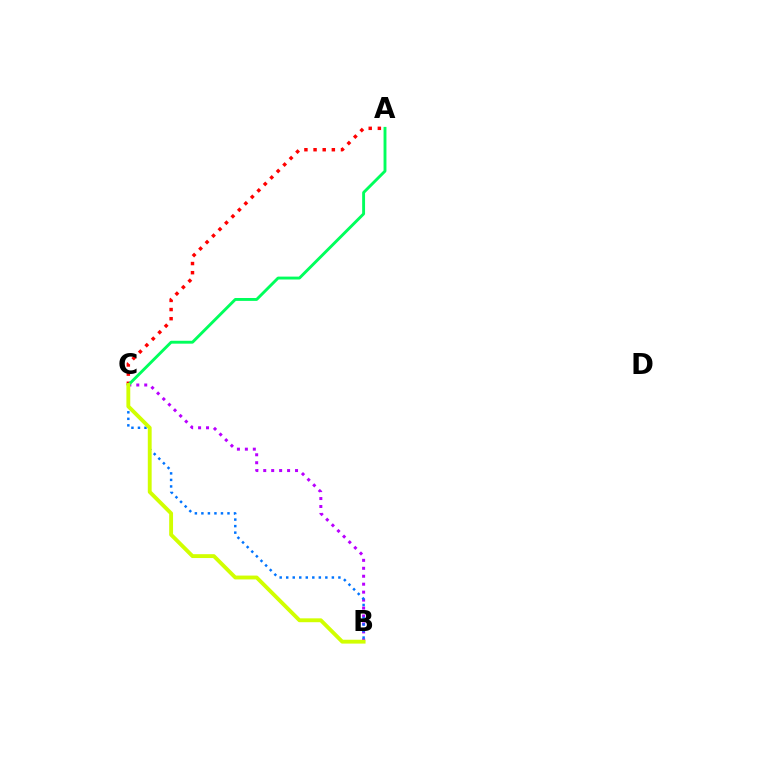{('B', 'C'): [{'color': '#b900ff', 'line_style': 'dotted', 'thickness': 2.16}, {'color': '#0074ff', 'line_style': 'dotted', 'thickness': 1.77}, {'color': '#d1ff00', 'line_style': 'solid', 'thickness': 2.78}], ('A', 'C'): [{'color': '#ff0000', 'line_style': 'dotted', 'thickness': 2.48}, {'color': '#00ff5c', 'line_style': 'solid', 'thickness': 2.08}]}